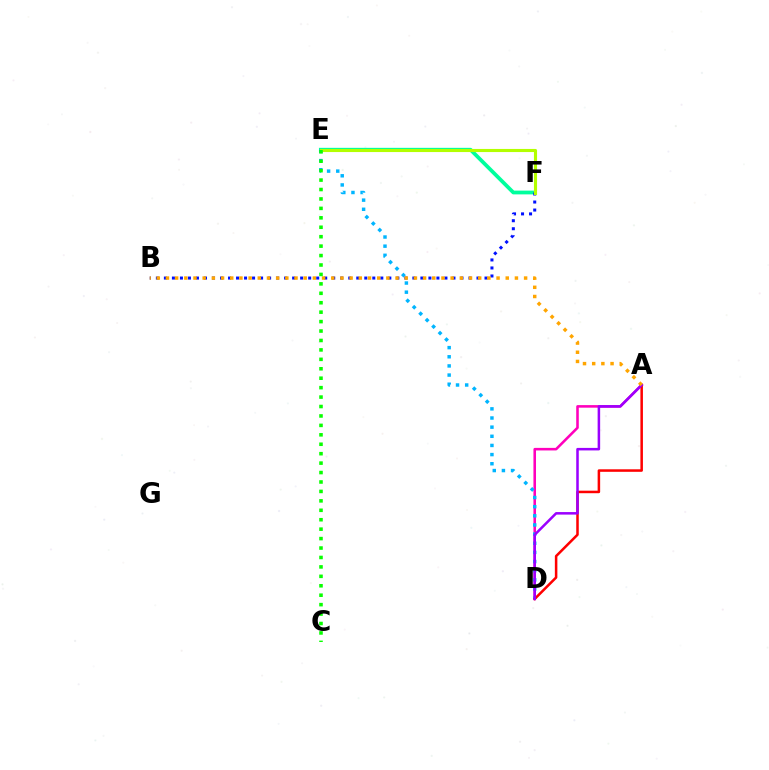{('E', 'F'): [{'color': '#00ff9d', 'line_style': 'solid', 'thickness': 2.71}, {'color': '#b3ff00', 'line_style': 'solid', 'thickness': 2.24}], ('A', 'D'): [{'color': '#ff00bd', 'line_style': 'solid', 'thickness': 1.85}, {'color': '#ff0000', 'line_style': 'solid', 'thickness': 1.82}, {'color': '#9b00ff', 'line_style': 'solid', 'thickness': 1.82}], ('D', 'E'): [{'color': '#00b5ff', 'line_style': 'dotted', 'thickness': 2.49}], ('B', 'F'): [{'color': '#0010ff', 'line_style': 'dotted', 'thickness': 2.18}], ('A', 'B'): [{'color': '#ffa500', 'line_style': 'dotted', 'thickness': 2.5}], ('C', 'E'): [{'color': '#08ff00', 'line_style': 'dotted', 'thickness': 2.56}]}